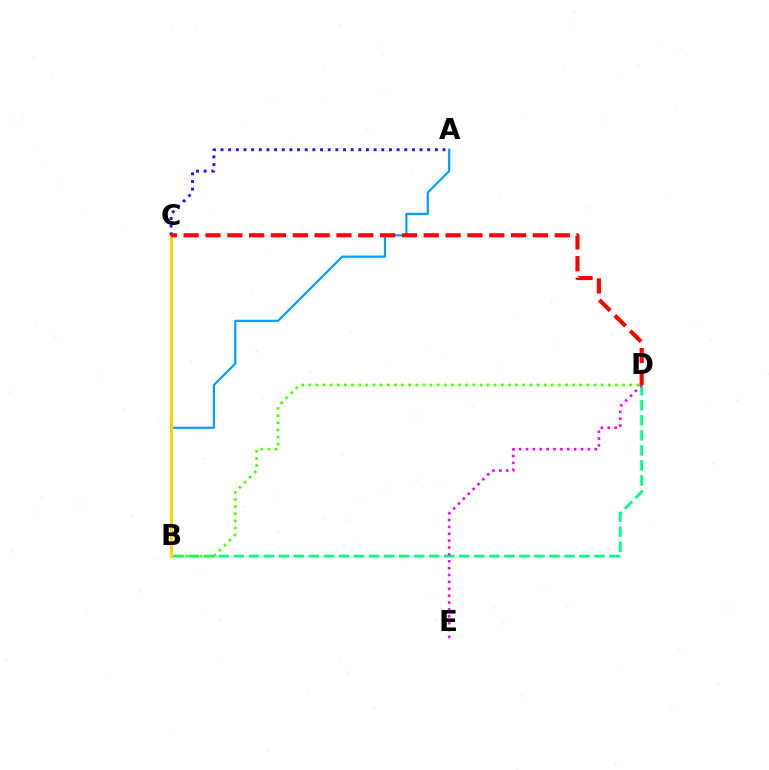{('B', 'D'): [{'color': '#00ff86', 'line_style': 'dashed', 'thickness': 2.04}, {'color': '#4fff00', 'line_style': 'dotted', 'thickness': 1.94}], ('A', 'B'): [{'color': '#009eff', 'line_style': 'solid', 'thickness': 1.59}], ('D', 'E'): [{'color': '#ff00ed', 'line_style': 'dotted', 'thickness': 1.87}], ('B', 'C'): [{'color': '#ffd500', 'line_style': 'solid', 'thickness': 2.26}], ('A', 'C'): [{'color': '#3700ff', 'line_style': 'dotted', 'thickness': 2.08}], ('C', 'D'): [{'color': '#ff0000', 'line_style': 'dashed', 'thickness': 2.97}]}